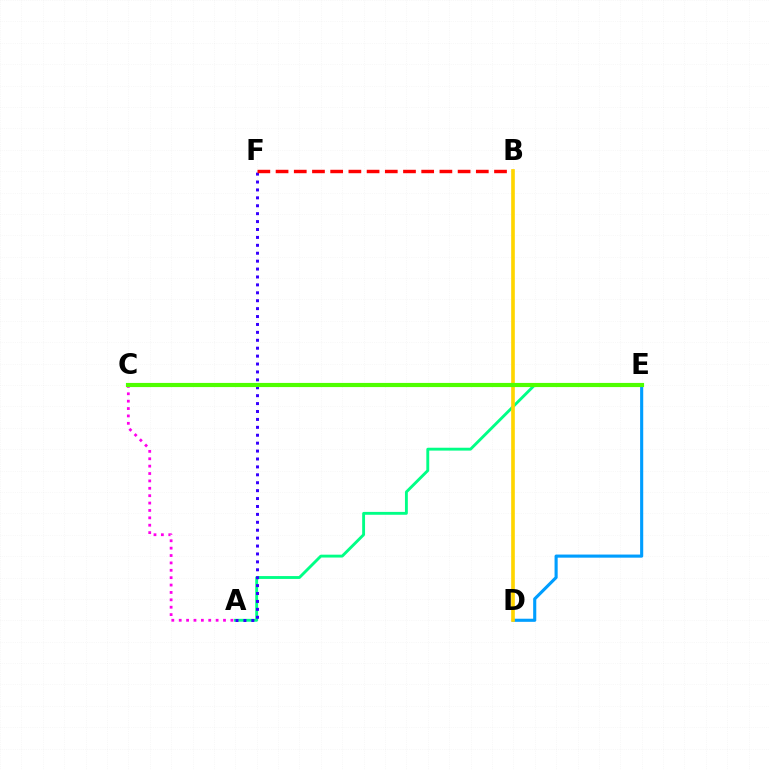{('A', 'E'): [{'color': '#00ff86', 'line_style': 'solid', 'thickness': 2.07}], ('A', 'F'): [{'color': '#3700ff', 'line_style': 'dotted', 'thickness': 2.15}], ('D', 'E'): [{'color': '#009eff', 'line_style': 'solid', 'thickness': 2.24}], ('B', 'F'): [{'color': '#ff0000', 'line_style': 'dashed', 'thickness': 2.47}], ('A', 'C'): [{'color': '#ff00ed', 'line_style': 'dotted', 'thickness': 2.01}], ('B', 'D'): [{'color': '#ffd500', 'line_style': 'solid', 'thickness': 2.63}], ('C', 'E'): [{'color': '#4fff00', 'line_style': 'solid', 'thickness': 2.99}]}